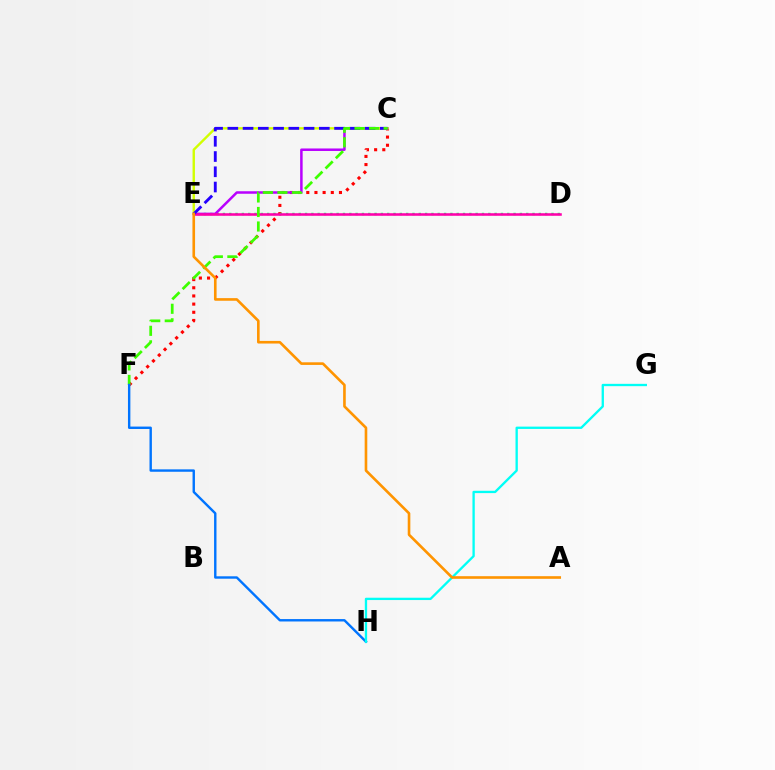{('C', 'F'): [{'color': '#ff0000', 'line_style': 'dotted', 'thickness': 2.22}, {'color': '#3dff00', 'line_style': 'dashed', 'thickness': 1.97}], ('D', 'E'): [{'color': '#00ff5c', 'line_style': 'dotted', 'thickness': 1.72}, {'color': '#ff00ac', 'line_style': 'solid', 'thickness': 1.85}], ('C', 'E'): [{'color': '#b900ff', 'line_style': 'solid', 'thickness': 1.8}, {'color': '#d1ff00', 'line_style': 'solid', 'thickness': 1.73}, {'color': '#2500ff', 'line_style': 'dashed', 'thickness': 2.07}], ('F', 'H'): [{'color': '#0074ff', 'line_style': 'solid', 'thickness': 1.73}], ('G', 'H'): [{'color': '#00fff6', 'line_style': 'solid', 'thickness': 1.67}], ('A', 'E'): [{'color': '#ff9400', 'line_style': 'solid', 'thickness': 1.89}]}